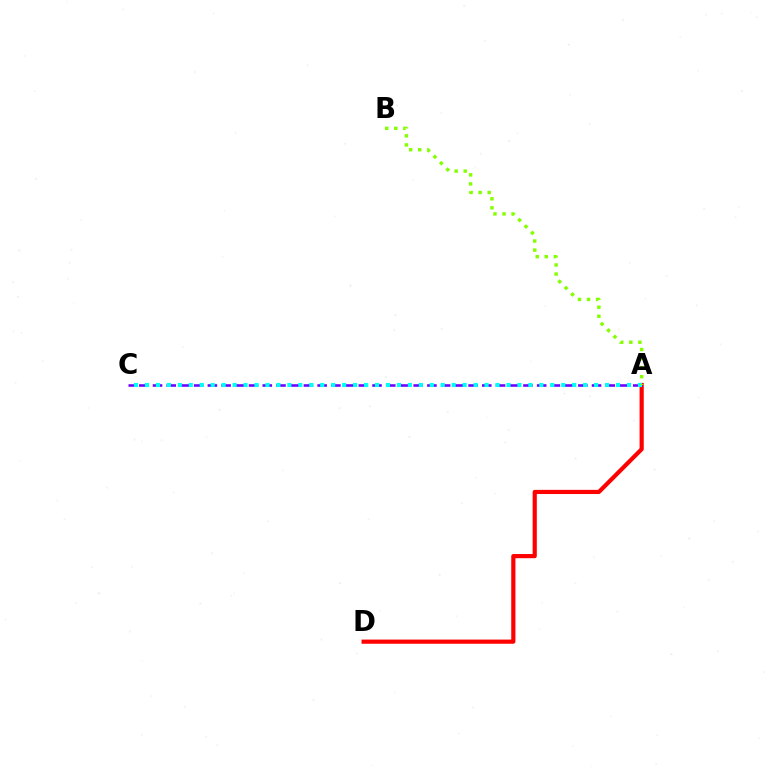{('A', 'D'): [{'color': '#ff0000', 'line_style': 'solid', 'thickness': 3.0}], ('A', 'C'): [{'color': '#7200ff', 'line_style': 'dashed', 'thickness': 1.86}, {'color': '#00fff6', 'line_style': 'dotted', 'thickness': 2.98}], ('A', 'B'): [{'color': '#84ff00', 'line_style': 'dotted', 'thickness': 2.46}]}